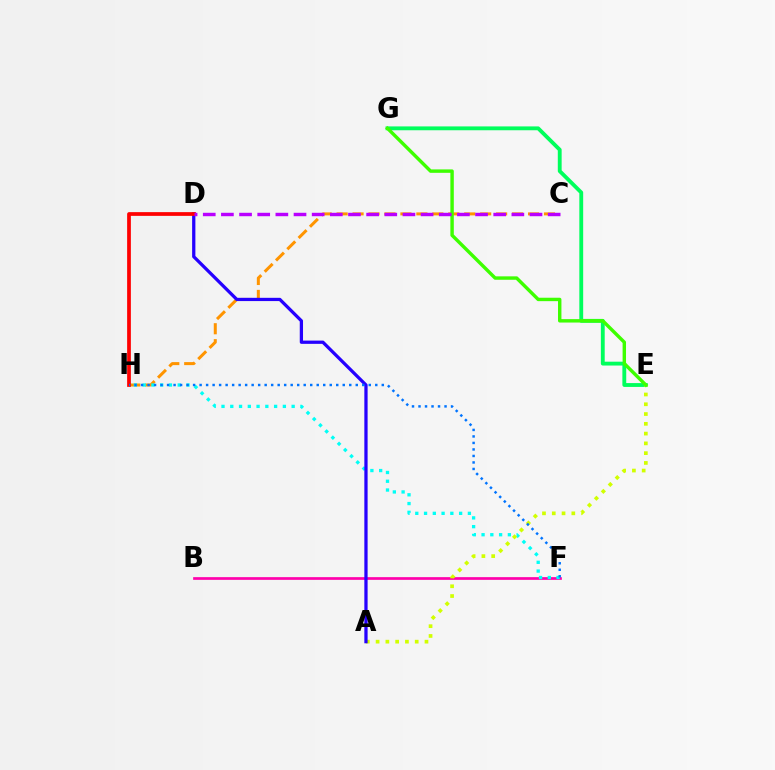{('B', 'F'): [{'color': '#ff00ac', 'line_style': 'solid', 'thickness': 1.95}], ('C', 'H'): [{'color': '#ff9400', 'line_style': 'dashed', 'thickness': 2.17}], ('E', 'G'): [{'color': '#00ff5c', 'line_style': 'solid', 'thickness': 2.77}, {'color': '#3dff00', 'line_style': 'solid', 'thickness': 2.46}], ('F', 'H'): [{'color': '#00fff6', 'line_style': 'dotted', 'thickness': 2.38}, {'color': '#0074ff', 'line_style': 'dotted', 'thickness': 1.77}], ('A', 'E'): [{'color': '#d1ff00', 'line_style': 'dotted', 'thickness': 2.66}], ('A', 'D'): [{'color': '#2500ff', 'line_style': 'solid', 'thickness': 2.35}], ('D', 'H'): [{'color': '#ff0000', 'line_style': 'solid', 'thickness': 2.69}], ('C', 'D'): [{'color': '#b900ff', 'line_style': 'dashed', 'thickness': 2.47}]}